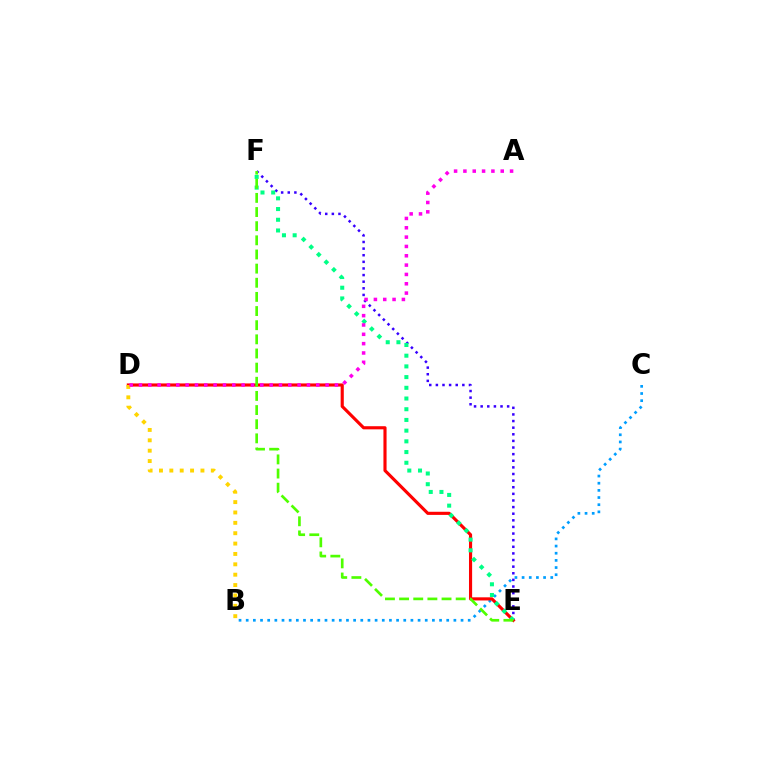{('B', 'C'): [{'color': '#009eff', 'line_style': 'dotted', 'thickness': 1.95}], ('E', 'F'): [{'color': '#3700ff', 'line_style': 'dotted', 'thickness': 1.8}, {'color': '#00ff86', 'line_style': 'dotted', 'thickness': 2.91}, {'color': '#4fff00', 'line_style': 'dashed', 'thickness': 1.92}], ('D', 'E'): [{'color': '#ff0000', 'line_style': 'solid', 'thickness': 2.25}], ('B', 'D'): [{'color': '#ffd500', 'line_style': 'dotted', 'thickness': 2.82}], ('A', 'D'): [{'color': '#ff00ed', 'line_style': 'dotted', 'thickness': 2.54}]}